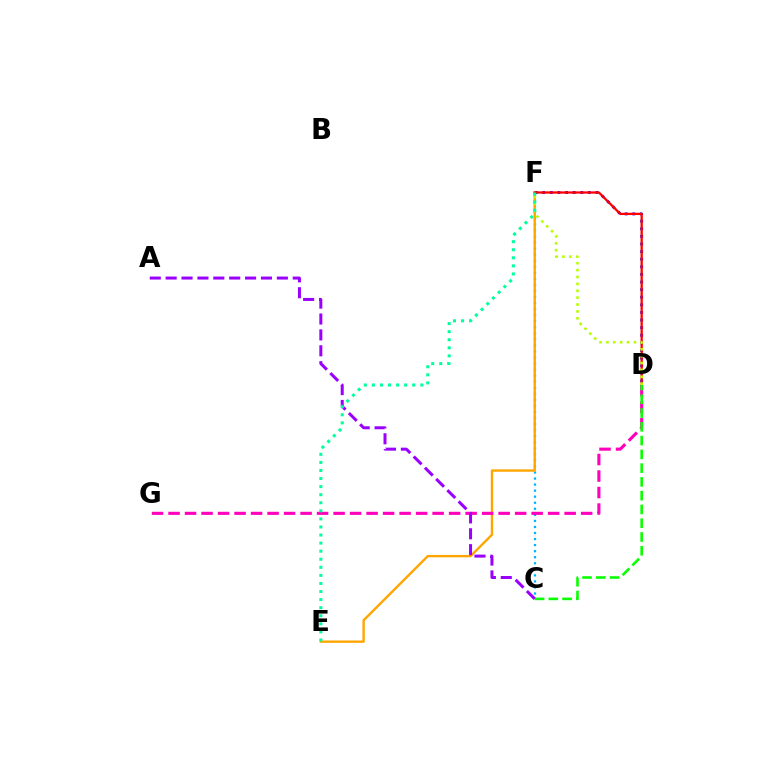{('C', 'F'): [{'color': '#00b5ff', 'line_style': 'dotted', 'thickness': 1.64}], ('D', 'F'): [{'color': '#0010ff', 'line_style': 'dotted', 'thickness': 2.07}, {'color': '#ff0000', 'line_style': 'solid', 'thickness': 1.64}, {'color': '#b3ff00', 'line_style': 'dotted', 'thickness': 1.87}], ('E', 'F'): [{'color': '#ffa500', 'line_style': 'solid', 'thickness': 1.71}, {'color': '#00ff9d', 'line_style': 'dotted', 'thickness': 2.19}], ('D', 'G'): [{'color': '#ff00bd', 'line_style': 'dashed', 'thickness': 2.24}], ('C', 'D'): [{'color': '#08ff00', 'line_style': 'dashed', 'thickness': 1.87}], ('A', 'C'): [{'color': '#9b00ff', 'line_style': 'dashed', 'thickness': 2.16}]}